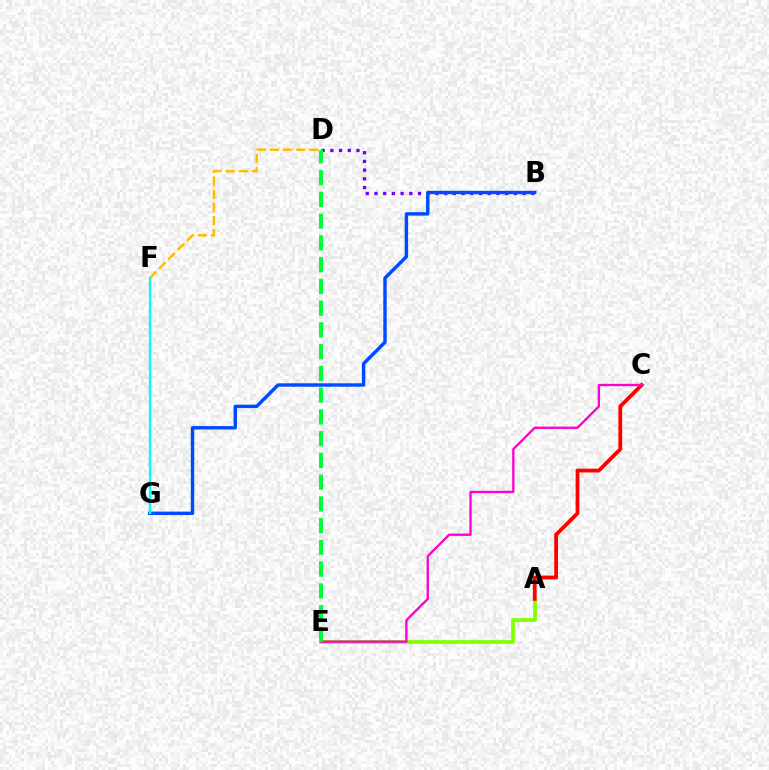{('A', 'E'): [{'color': '#84ff00', 'line_style': 'solid', 'thickness': 2.69}], ('D', 'F'): [{'color': '#ffbd00', 'line_style': 'dashed', 'thickness': 1.78}], ('B', 'D'): [{'color': '#7200ff', 'line_style': 'dotted', 'thickness': 2.37}], ('B', 'G'): [{'color': '#004bff', 'line_style': 'solid', 'thickness': 2.47}], ('F', 'G'): [{'color': '#00fff6', 'line_style': 'solid', 'thickness': 1.69}], ('A', 'C'): [{'color': '#ff0000', 'line_style': 'solid', 'thickness': 2.72}], ('C', 'E'): [{'color': '#ff00cf', 'line_style': 'solid', 'thickness': 1.68}], ('D', 'E'): [{'color': '#00ff39', 'line_style': 'dashed', 'thickness': 2.95}]}